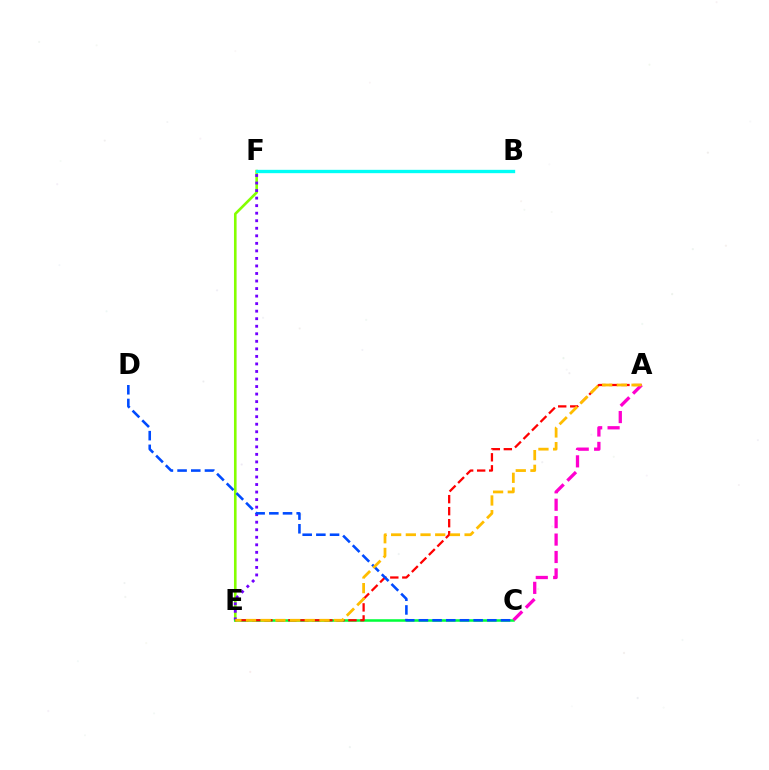{('E', 'F'): [{'color': '#84ff00', 'line_style': 'solid', 'thickness': 1.89}, {'color': '#7200ff', 'line_style': 'dotted', 'thickness': 2.05}], ('B', 'F'): [{'color': '#00fff6', 'line_style': 'solid', 'thickness': 2.41}], ('C', 'E'): [{'color': '#00ff39', 'line_style': 'solid', 'thickness': 1.83}], ('A', 'E'): [{'color': '#ff0000', 'line_style': 'dashed', 'thickness': 1.63}, {'color': '#ffbd00', 'line_style': 'dashed', 'thickness': 2.0}], ('A', 'C'): [{'color': '#ff00cf', 'line_style': 'dashed', 'thickness': 2.37}], ('C', 'D'): [{'color': '#004bff', 'line_style': 'dashed', 'thickness': 1.86}]}